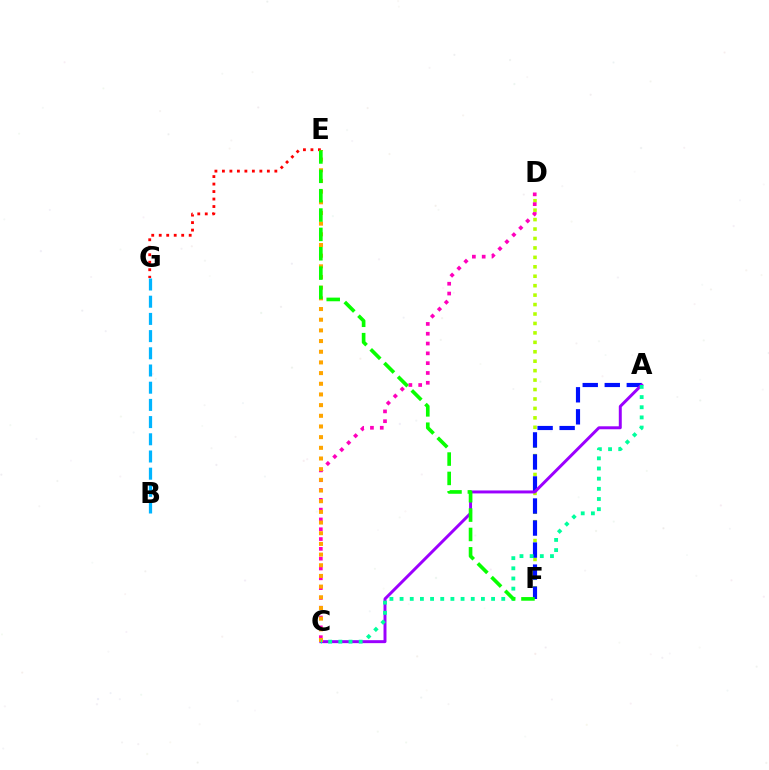{('E', 'G'): [{'color': '#ff0000', 'line_style': 'dotted', 'thickness': 2.04}], ('D', 'F'): [{'color': '#b3ff00', 'line_style': 'dotted', 'thickness': 2.56}], ('B', 'G'): [{'color': '#00b5ff', 'line_style': 'dashed', 'thickness': 2.34}], ('C', 'D'): [{'color': '#ff00bd', 'line_style': 'dotted', 'thickness': 2.67}], ('A', 'F'): [{'color': '#0010ff', 'line_style': 'dashed', 'thickness': 2.99}], ('A', 'C'): [{'color': '#9b00ff', 'line_style': 'solid', 'thickness': 2.13}, {'color': '#00ff9d', 'line_style': 'dotted', 'thickness': 2.76}], ('C', 'E'): [{'color': '#ffa500', 'line_style': 'dotted', 'thickness': 2.9}], ('E', 'F'): [{'color': '#08ff00', 'line_style': 'dashed', 'thickness': 2.63}]}